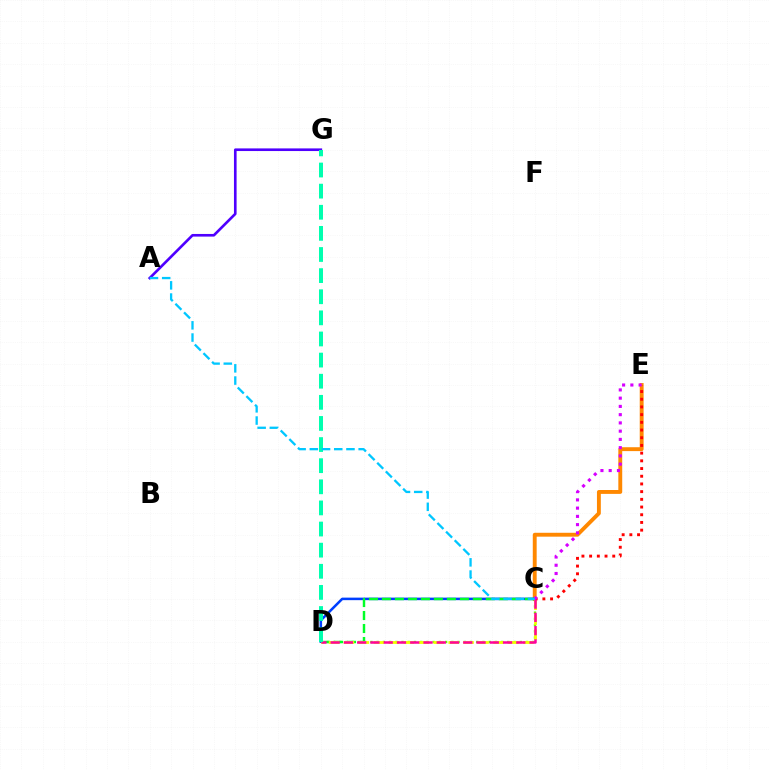{('C', 'E'): [{'color': '#ff8800', 'line_style': 'solid', 'thickness': 2.79}, {'color': '#ff0000', 'line_style': 'dotted', 'thickness': 2.09}, {'color': '#d600ff', 'line_style': 'dotted', 'thickness': 2.24}], ('C', 'D'): [{'color': '#003fff', 'line_style': 'solid', 'thickness': 1.83}, {'color': '#66ff00', 'line_style': 'dotted', 'thickness': 1.69}, {'color': '#00ff27', 'line_style': 'dashed', 'thickness': 1.76}, {'color': '#eeff00', 'line_style': 'dashed', 'thickness': 2.03}, {'color': '#ff00a0', 'line_style': 'dashed', 'thickness': 1.8}], ('A', 'G'): [{'color': '#4f00ff', 'line_style': 'solid', 'thickness': 1.9}], ('D', 'G'): [{'color': '#00ffaf', 'line_style': 'dashed', 'thickness': 2.87}], ('A', 'C'): [{'color': '#00c7ff', 'line_style': 'dashed', 'thickness': 1.66}]}